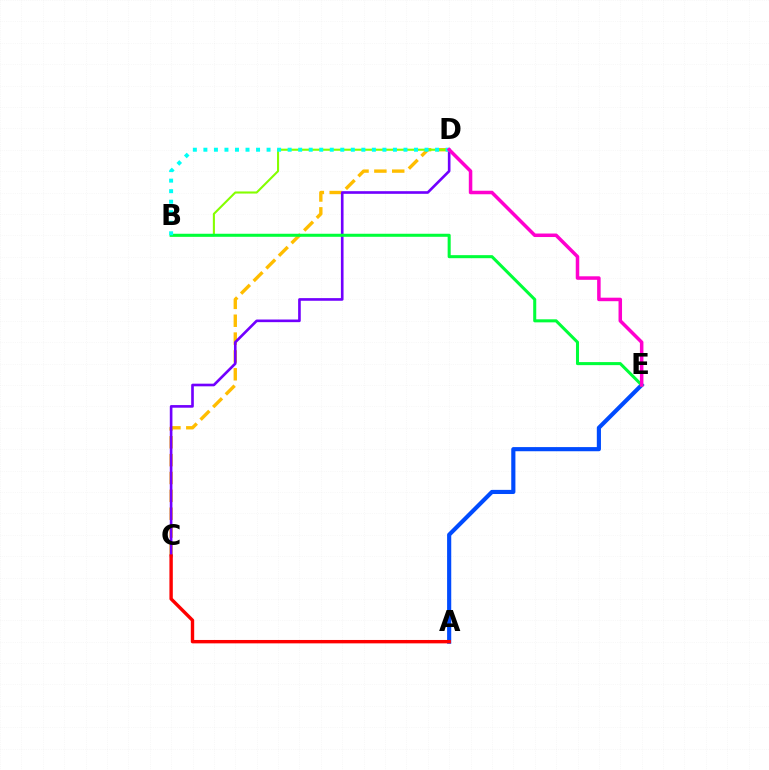{('A', 'E'): [{'color': '#004bff', 'line_style': 'solid', 'thickness': 2.98}], ('C', 'D'): [{'color': '#ffbd00', 'line_style': 'dashed', 'thickness': 2.43}, {'color': '#7200ff', 'line_style': 'solid', 'thickness': 1.9}], ('B', 'D'): [{'color': '#84ff00', 'line_style': 'solid', 'thickness': 1.51}, {'color': '#00fff6', 'line_style': 'dotted', 'thickness': 2.86}], ('B', 'E'): [{'color': '#00ff39', 'line_style': 'solid', 'thickness': 2.19}], ('A', 'C'): [{'color': '#ff0000', 'line_style': 'solid', 'thickness': 2.44}], ('D', 'E'): [{'color': '#ff00cf', 'line_style': 'solid', 'thickness': 2.53}]}